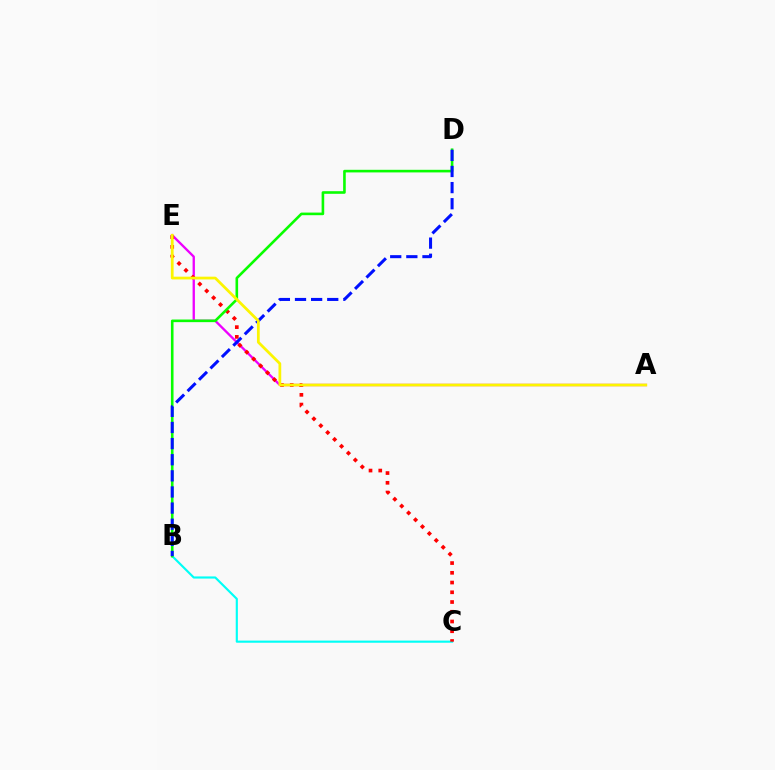{('B', 'C'): [{'color': '#00fff6', 'line_style': 'solid', 'thickness': 1.55}], ('A', 'E'): [{'color': '#ee00ff', 'line_style': 'solid', 'thickness': 1.68}, {'color': '#fcf500', 'line_style': 'solid', 'thickness': 1.99}], ('C', 'E'): [{'color': '#ff0000', 'line_style': 'dotted', 'thickness': 2.65}], ('B', 'D'): [{'color': '#08ff00', 'line_style': 'solid', 'thickness': 1.88}, {'color': '#0010ff', 'line_style': 'dashed', 'thickness': 2.19}]}